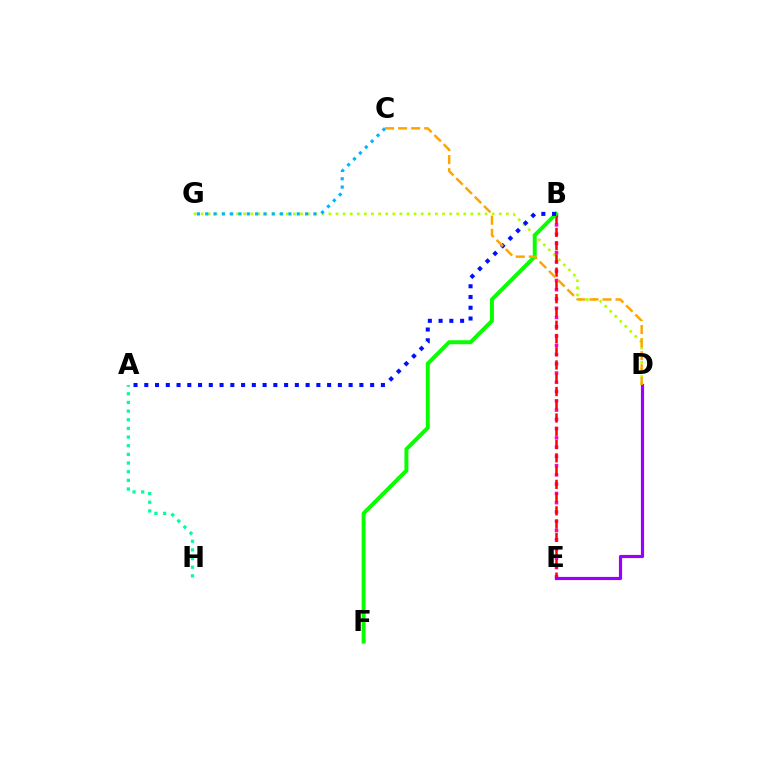{('D', 'G'): [{'color': '#b3ff00', 'line_style': 'dotted', 'thickness': 1.93}], ('C', 'G'): [{'color': '#00b5ff', 'line_style': 'dotted', 'thickness': 2.26}], ('B', 'E'): [{'color': '#ff00bd', 'line_style': 'dotted', 'thickness': 2.52}, {'color': '#ff0000', 'line_style': 'dashed', 'thickness': 1.8}], ('B', 'F'): [{'color': '#08ff00', 'line_style': 'solid', 'thickness': 2.84}], ('D', 'E'): [{'color': '#9b00ff', 'line_style': 'solid', 'thickness': 2.29}], ('A', 'H'): [{'color': '#00ff9d', 'line_style': 'dotted', 'thickness': 2.35}], ('A', 'B'): [{'color': '#0010ff', 'line_style': 'dotted', 'thickness': 2.92}], ('C', 'D'): [{'color': '#ffa500', 'line_style': 'dashed', 'thickness': 1.77}]}